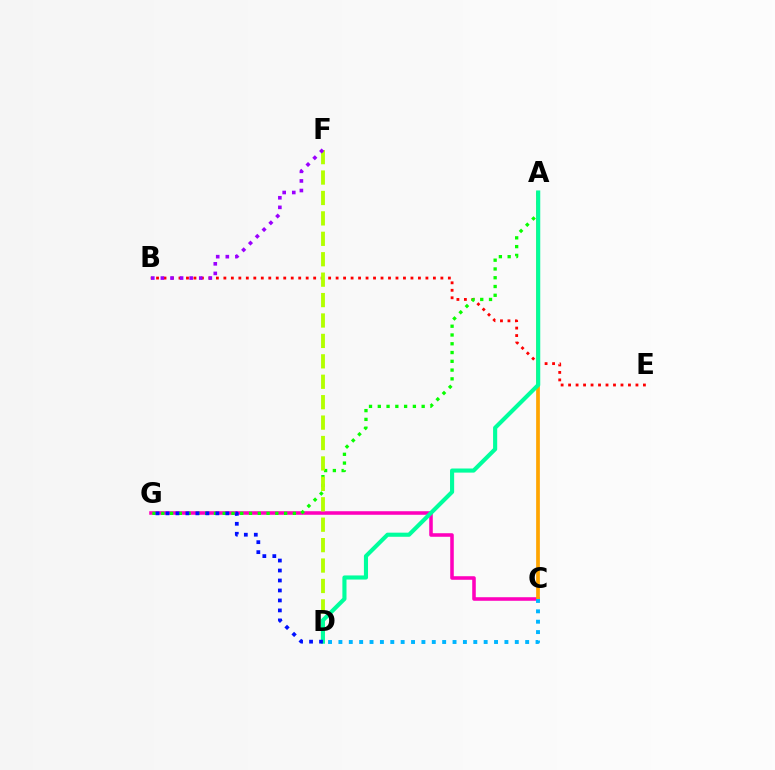{('B', 'E'): [{'color': '#ff0000', 'line_style': 'dotted', 'thickness': 2.03}], ('C', 'G'): [{'color': '#ff00bd', 'line_style': 'solid', 'thickness': 2.56}], ('A', 'C'): [{'color': '#ffa500', 'line_style': 'solid', 'thickness': 2.68}], ('A', 'G'): [{'color': '#08ff00', 'line_style': 'dotted', 'thickness': 2.38}], ('C', 'D'): [{'color': '#00b5ff', 'line_style': 'dotted', 'thickness': 2.82}], ('D', 'F'): [{'color': '#b3ff00', 'line_style': 'dashed', 'thickness': 2.77}], ('A', 'D'): [{'color': '#00ff9d', 'line_style': 'solid', 'thickness': 2.96}], ('B', 'F'): [{'color': '#9b00ff', 'line_style': 'dotted', 'thickness': 2.61}], ('D', 'G'): [{'color': '#0010ff', 'line_style': 'dotted', 'thickness': 2.71}]}